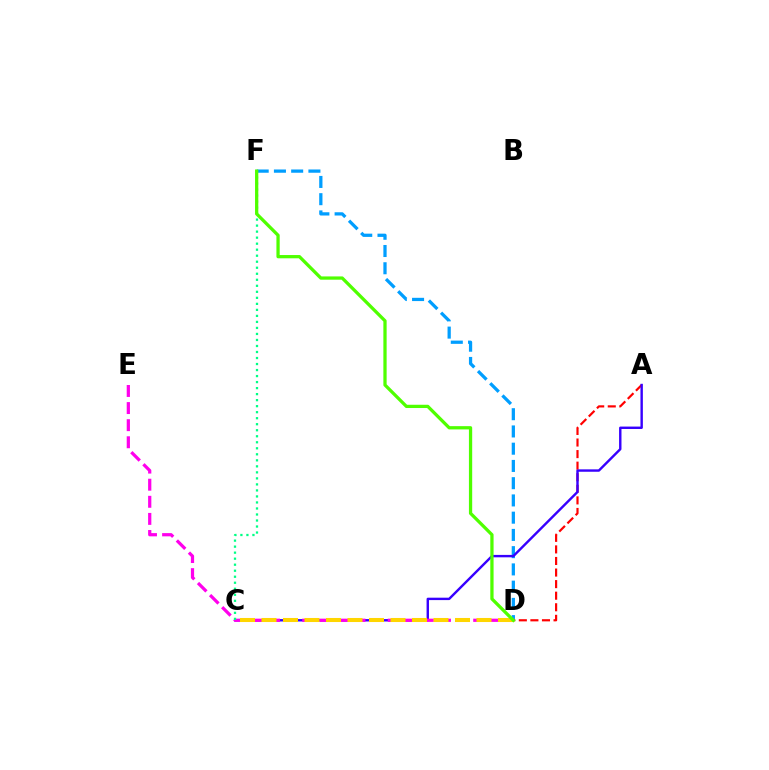{('D', 'F'): [{'color': '#009eff', 'line_style': 'dashed', 'thickness': 2.34}, {'color': '#4fff00', 'line_style': 'solid', 'thickness': 2.35}], ('A', 'D'): [{'color': '#ff0000', 'line_style': 'dashed', 'thickness': 1.57}], ('A', 'C'): [{'color': '#3700ff', 'line_style': 'solid', 'thickness': 1.73}], ('D', 'E'): [{'color': '#ff00ed', 'line_style': 'dashed', 'thickness': 2.32}], ('C', 'F'): [{'color': '#00ff86', 'line_style': 'dotted', 'thickness': 1.64}], ('C', 'D'): [{'color': '#ffd500', 'line_style': 'dashed', 'thickness': 2.92}]}